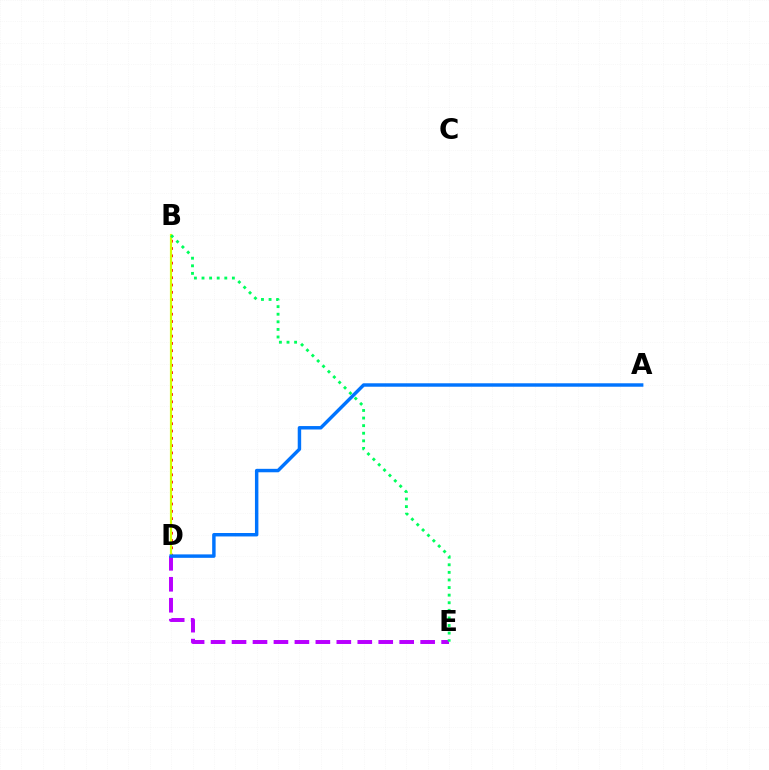{('B', 'D'): [{'color': '#ff0000', 'line_style': 'dotted', 'thickness': 1.98}, {'color': '#d1ff00', 'line_style': 'solid', 'thickness': 1.56}], ('D', 'E'): [{'color': '#b900ff', 'line_style': 'dashed', 'thickness': 2.85}], ('B', 'E'): [{'color': '#00ff5c', 'line_style': 'dotted', 'thickness': 2.06}], ('A', 'D'): [{'color': '#0074ff', 'line_style': 'solid', 'thickness': 2.48}]}